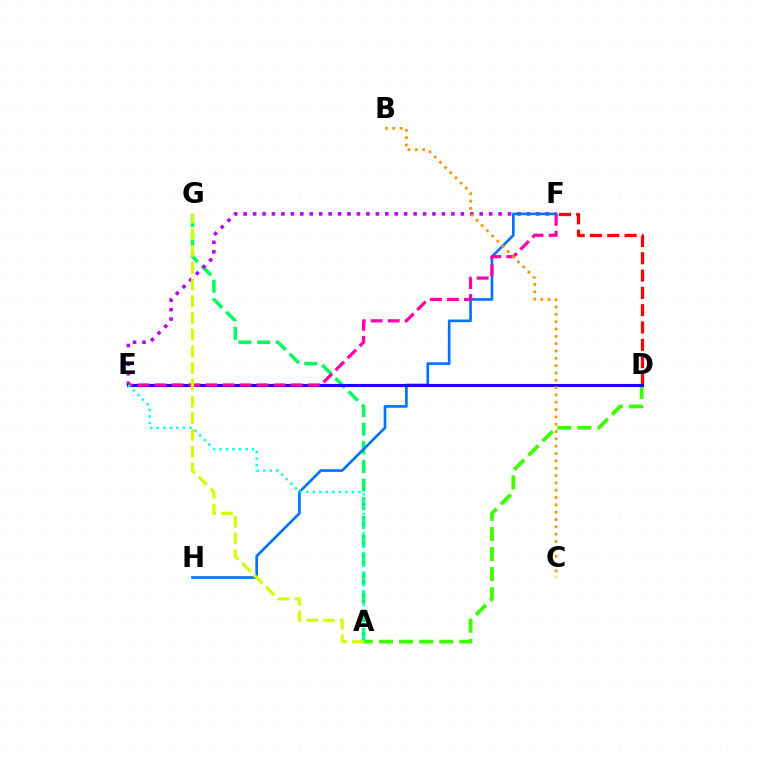{('D', 'F'): [{'color': '#ff0000', 'line_style': 'dashed', 'thickness': 2.35}], ('A', 'D'): [{'color': '#3dff00', 'line_style': 'dashed', 'thickness': 2.73}], ('A', 'G'): [{'color': '#00ff5c', 'line_style': 'dashed', 'thickness': 2.53}, {'color': '#d1ff00', 'line_style': 'dashed', 'thickness': 2.27}], ('E', 'F'): [{'color': '#b900ff', 'line_style': 'dotted', 'thickness': 2.57}, {'color': '#ff00ac', 'line_style': 'dashed', 'thickness': 2.31}], ('F', 'H'): [{'color': '#0074ff', 'line_style': 'solid', 'thickness': 1.92}], ('D', 'E'): [{'color': '#2500ff', 'line_style': 'solid', 'thickness': 2.22}], ('A', 'E'): [{'color': '#00fff6', 'line_style': 'dotted', 'thickness': 1.77}], ('B', 'C'): [{'color': '#ff9400', 'line_style': 'dotted', 'thickness': 1.99}]}